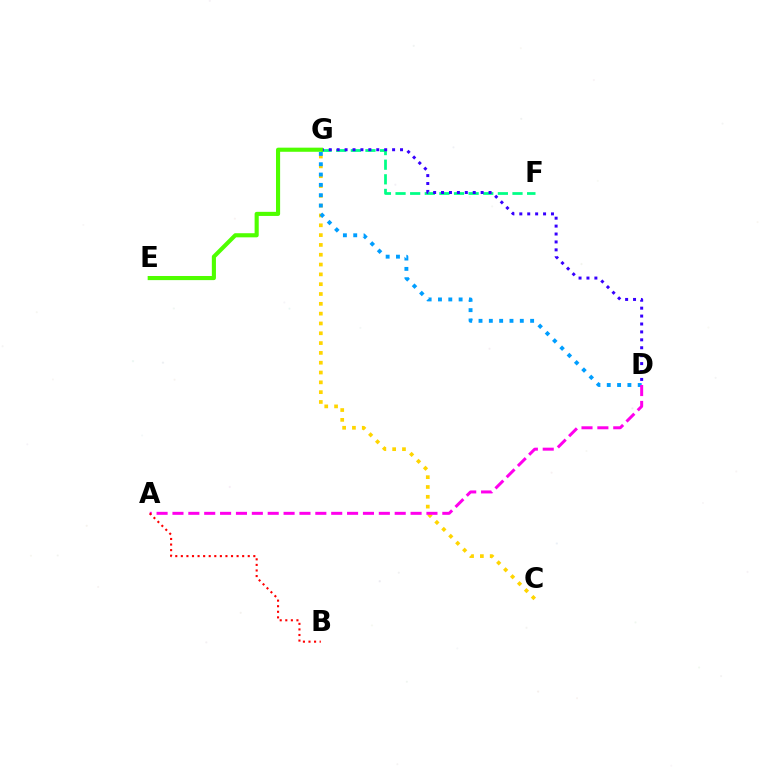{('F', 'G'): [{'color': '#00ff86', 'line_style': 'dashed', 'thickness': 1.99}], ('C', 'G'): [{'color': '#ffd500', 'line_style': 'dotted', 'thickness': 2.67}], ('D', 'G'): [{'color': '#009eff', 'line_style': 'dotted', 'thickness': 2.8}, {'color': '#3700ff', 'line_style': 'dotted', 'thickness': 2.15}], ('A', 'D'): [{'color': '#ff00ed', 'line_style': 'dashed', 'thickness': 2.16}], ('E', 'G'): [{'color': '#4fff00', 'line_style': 'solid', 'thickness': 2.96}], ('A', 'B'): [{'color': '#ff0000', 'line_style': 'dotted', 'thickness': 1.51}]}